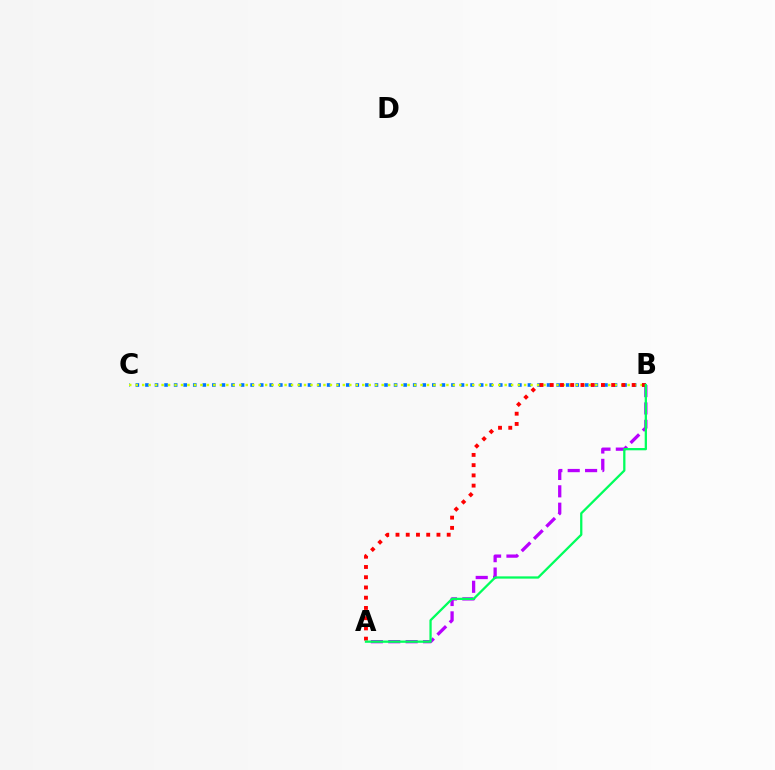{('A', 'B'): [{'color': '#b900ff', 'line_style': 'dashed', 'thickness': 2.36}, {'color': '#ff0000', 'line_style': 'dotted', 'thickness': 2.78}, {'color': '#00ff5c', 'line_style': 'solid', 'thickness': 1.64}], ('B', 'C'): [{'color': '#0074ff', 'line_style': 'dotted', 'thickness': 2.6}, {'color': '#d1ff00', 'line_style': 'dotted', 'thickness': 1.76}]}